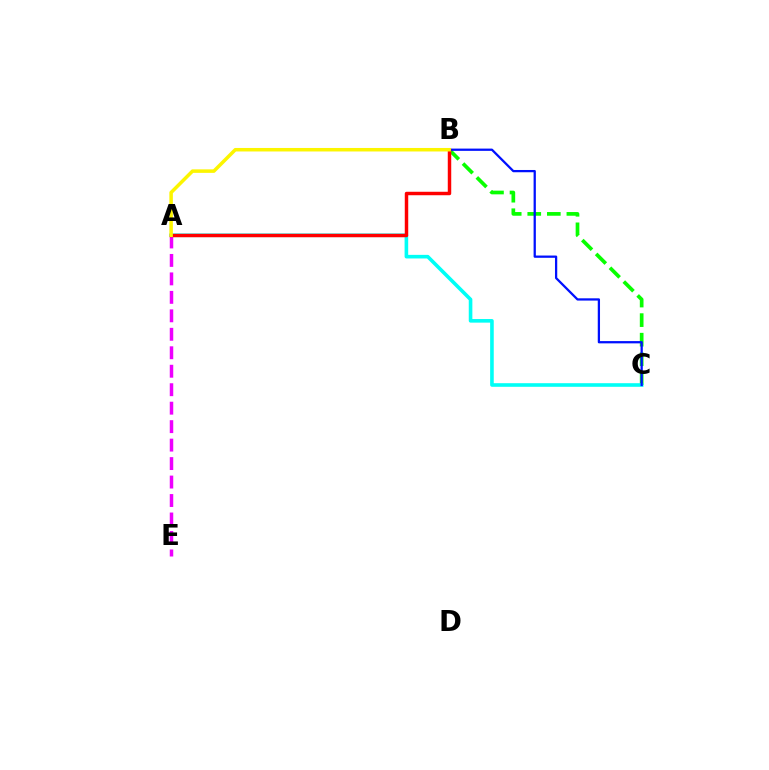{('B', 'C'): [{'color': '#08ff00', 'line_style': 'dashed', 'thickness': 2.66}, {'color': '#0010ff', 'line_style': 'solid', 'thickness': 1.63}], ('A', 'C'): [{'color': '#00fff6', 'line_style': 'solid', 'thickness': 2.6}], ('A', 'E'): [{'color': '#ee00ff', 'line_style': 'dashed', 'thickness': 2.51}], ('A', 'B'): [{'color': '#ff0000', 'line_style': 'solid', 'thickness': 2.49}, {'color': '#fcf500', 'line_style': 'solid', 'thickness': 2.52}]}